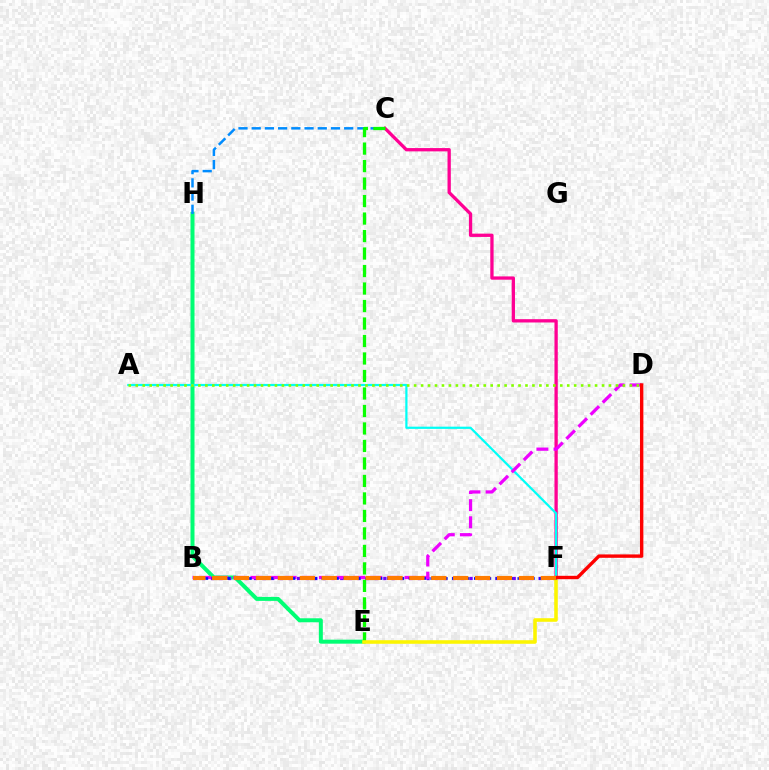{('E', 'H'): [{'color': '#00ff74', 'line_style': 'solid', 'thickness': 2.87}], ('B', 'F'): [{'color': '#7200ff', 'line_style': 'dotted', 'thickness': 2.34}, {'color': '#0010ff', 'line_style': 'dotted', 'thickness': 1.97}, {'color': '#ff7c00', 'line_style': 'dashed', 'thickness': 2.98}], ('C', 'H'): [{'color': '#008cff', 'line_style': 'dashed', 'thickness': 1.79}], ('C', 'F'): [{'color': '#ff0094', 'line_style': 'solid', 'thickness': 2.37}], ('C', 'E'): [{'color': '#08ff00', 'line_style': 'dashed', 'thickness': 2.38}], ('E', 'F'): [{'color': '#fcf500', 'line_style': 'solid', 'thickness': 2.57}], ('A', 'F'): [{'color': '#00fff6', 'line_style': 'solid', 'thickness': 1.59}], ('B', 'D'): [{'color': '#ee00ff', 'line_style': 'dashed', 'thickness': 2.33}], ('A', 'D'): [{'color': '#84ff00', 'line_style': 'dotted', 'thickness': 1.89}], ('D', 'F'): [{'color': '#ff0000', 'line_style': 'solid', 'thickness': 2.44}]}